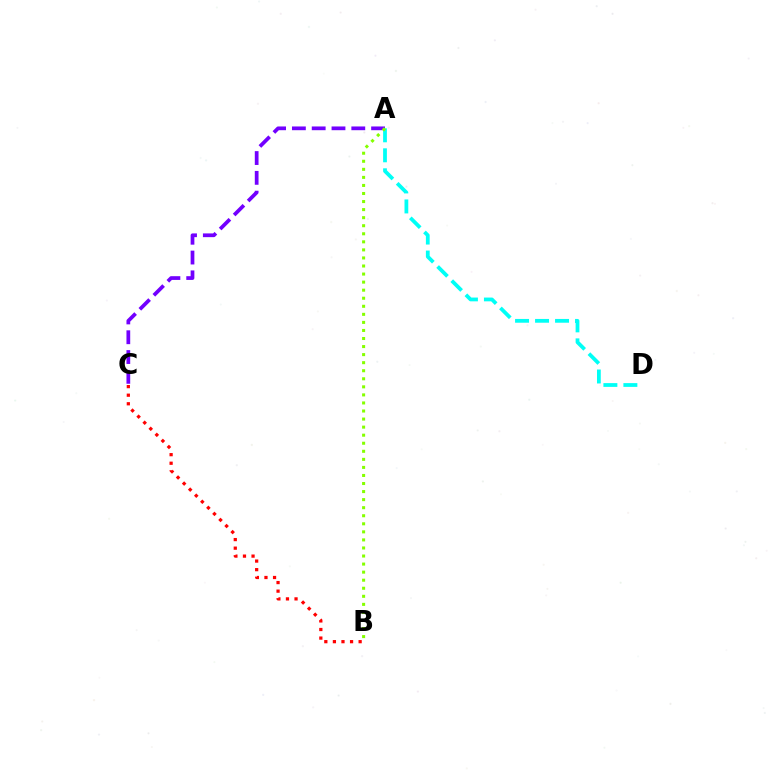{('A', 'C'): [{'color': '#7200ff', 'line_style': 'dashed', 'thickness': 2.69}], ('B', 'C'): [{'color': '#ff0000', 'line_style': 'dotted', 'thickness': 2.33}], ('A', 'D'): [{'color': '#00fff6', 'line_style': 'dashed', 'thickness': 2.72}], ('A', 'B'): [{'color': '#84ff00', 'line_style': 'dotted', 'thickness': 2.19}]}